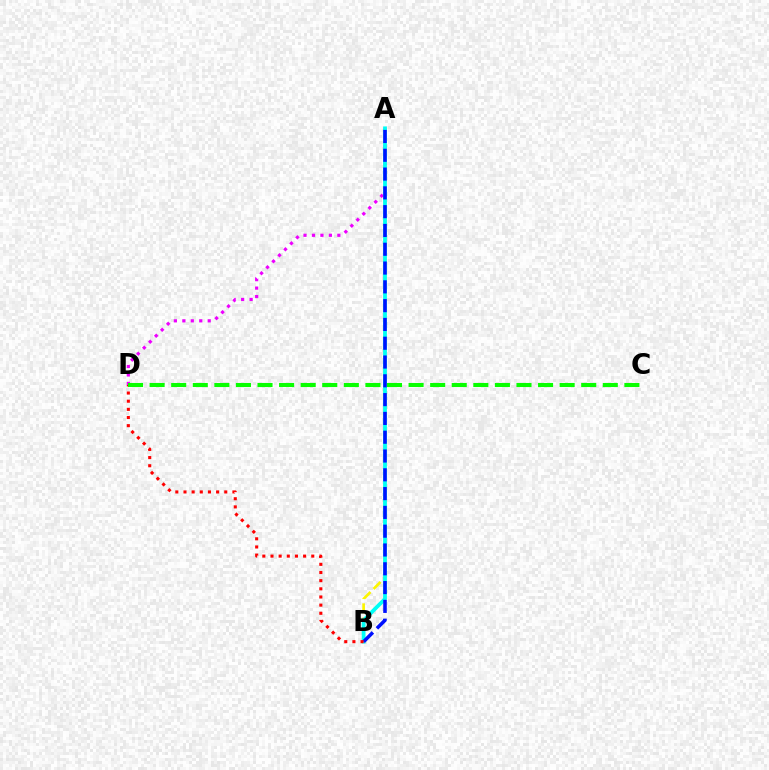{('A', 'B'): [{'color': '#fcf500', 'line_style': 'dashed', 'thickness': 1.93}, {'color': '#00fff6', 'line_style': 'solid', 'thickness': 2.71}, {'color': '#0010ff', 'line_style': 'dashed', 'thickness': 2.55}], ('A', 'D'): [{'color': '#ee00ff', 'line_style': 'dotted', 'thickness': 2.3}], ('B', 'D'): [{'color': '#ff0000', 'line_style': 'dotted', 'thickness': 2.22}], ('C', 'D'): [{'color': '#08ff00', 'line_style': 'dashed', 'thickness': 2.93}]}